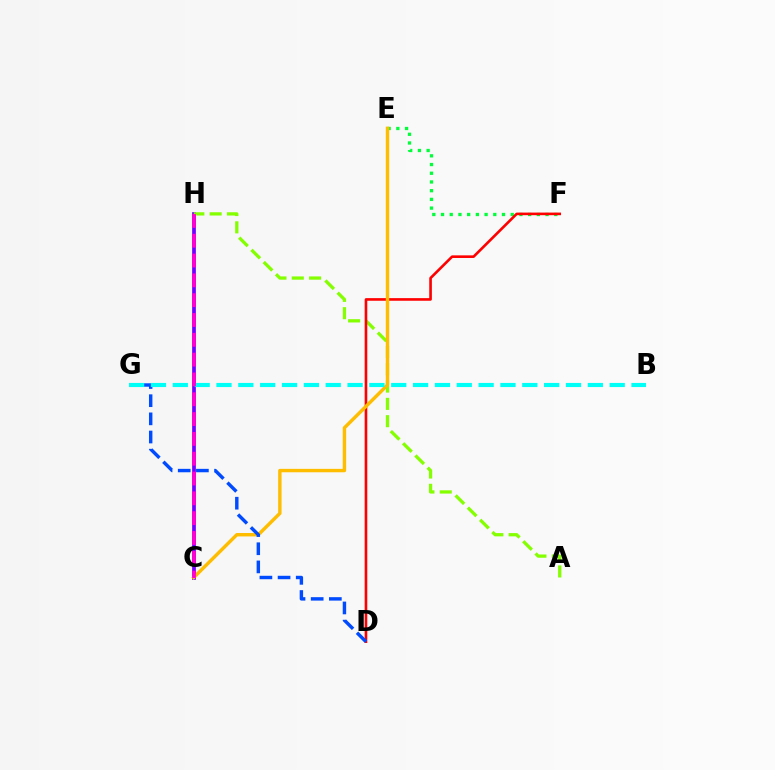{('C', 'H'): [{'color': '#7200ff', 'line_style': 'solid', 'thickness': 2.68}, {'color': '#ff00cf', 'line_style': 'dashed', 'thickness': 2.69}], ('A', 'H'): [{'color': '#84ff00', 'line_style': 'dashed', 'thickness': 2.35}], ('E', 'F'): [{'color': '#00ff39', 'line_style': 'dotted', 'thickness': 2.37}], ('D', 'F'): [{'color': '#ff0000', 'line_style': 'solid', 'thickness': 1.89}], ('C', 'E'): [{'color': '#ffbd00', 'line_style': 'solid', 'thickness': 2.46}], ('D', 'G'): [{'color': '#004bff', 'line_style': 'dashed', 'thickness': 2.47}], ('B', 'G'): [{'color': '#00fff6', 'line_style': 'dashed', 'thickness': 2.97}]}